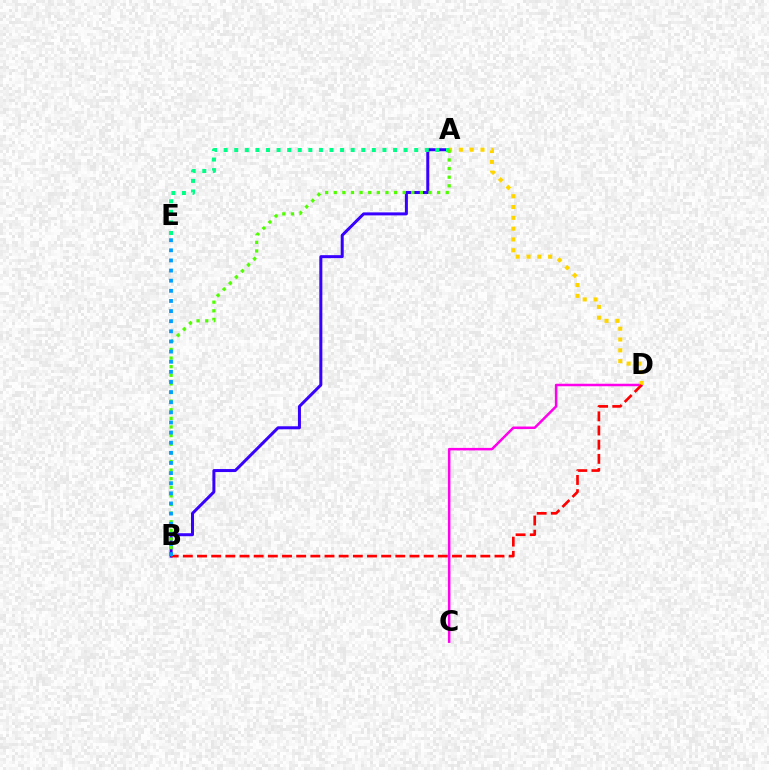{('A', 'B'): [{'color': '#3700ff', 'line_style': 'solid', 'thickness': 2.16}, {'color': '#4fff00', 'line_style': 'dotted', 'thickness': 2.34}], ('A', 'E'): [{'color': '#00ff86', 'line_style': 'dotted', 'thickness': 2.88}], ('C', 'D'): [{'color': '#ff00ed', 'line_style': 'solid', 'thickness': 1.81}], ('A', 'D'): [{'color': '#ffd500', 'line_style': 'dotted', 'thickness': 2.94}], ('B', 'D'): [{'color': '#ff0000', 'line_style': 'dashed', 'thickness': 1.92}], ('B', 'E'): [{'color': '#009eff', 'line_style': 'dotted', 'thickness': 2.75}]}